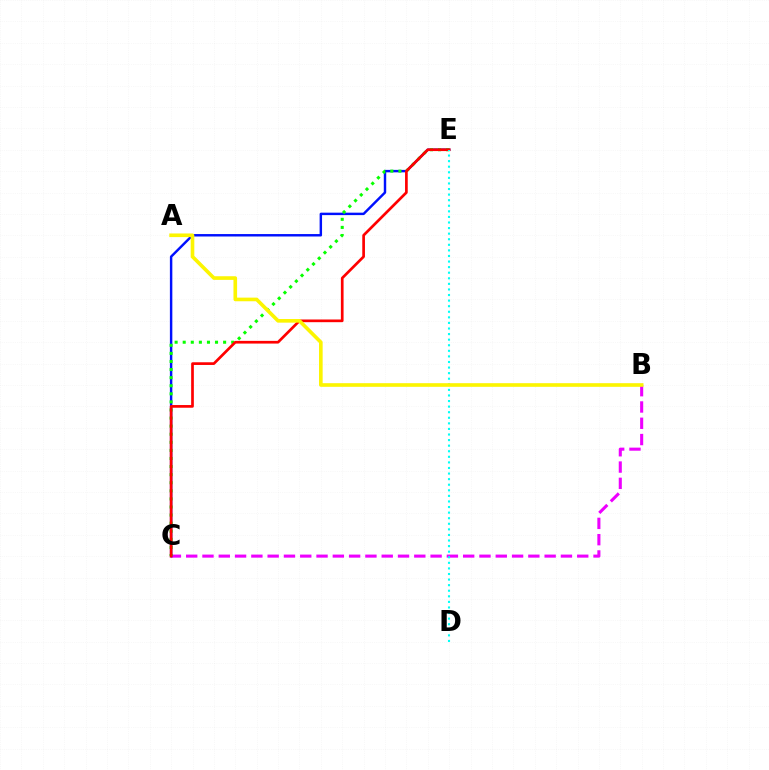{('B', 'C'): [{'color': '#ee00ff', 'line_style': 'dashed', 'thickness': 2.21}], ('C', 'E'): [{'color': '#0010ff', 'line_style': 'solid', 'thickness': 1.76}, {'color': '#08ff00', 'line_style': 'dotted', 'thickness': 2.2}, {'color': '#ff0000', 'line_style': 'solid', 'thickness': 1.94}], ('D', 'E'): [{'color': '#00fff6', 'line_style': 'dotted', 'thickness': 1.52}], ('A', 'B'): [{'color': '#fcf500', 'line_style': 'solid', 'thickness': 2.61}]}